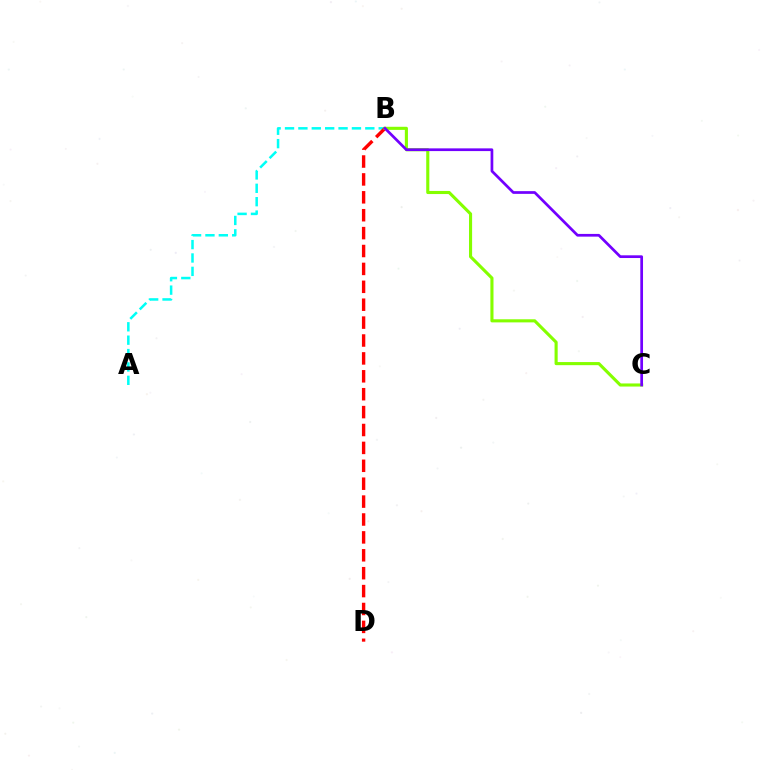{('A', 'B'): [{'color': '#00fff6', 'line_style': 'dashed', 'thickness': 1.82}], ('B', 'D'): [{'color': '#ff0000', 'line_style': 'dashed', 'thickness': 2.43}], ('B', 'C'): [{'color': '#84ff00', 'line_style': 'solid', 'thickness': 2.23}, {'color': '#7200ff', 'line_style': 'solid', 'thickness': 1.96}]}